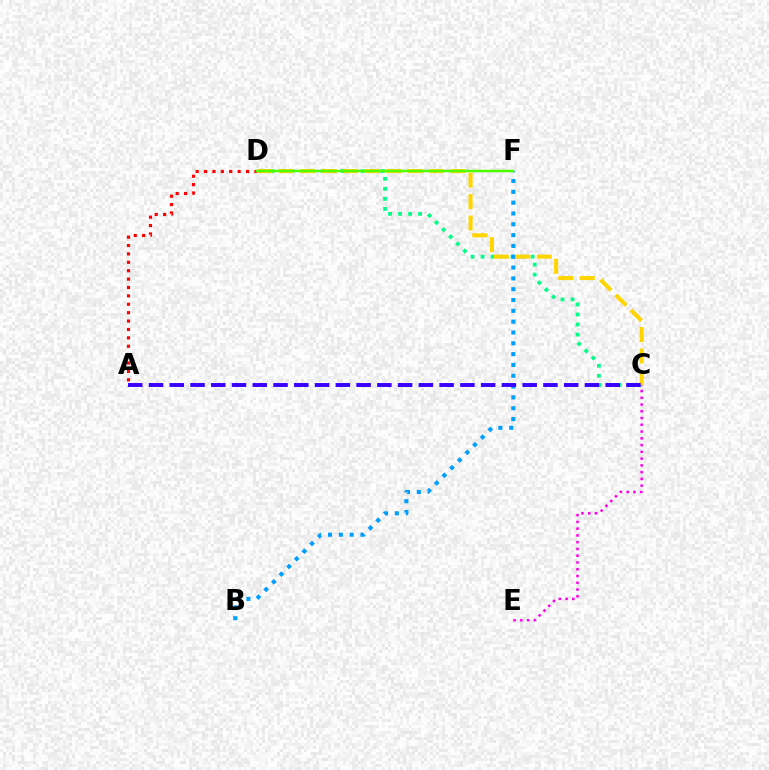{('C', 'E'): [{'color': '#ff00ed', 'line_style': 'dotted', 'thickness': 1.84}], ('C', 'D'): [{'color': '#00ff86', 'line_style': 'dotted', 'thickness': 2.72}, {'color': '#ffd500', 'line_style': 'dashed', 'thickness': 2.92}], ('B', 'F'): [{'color': '#009eff', 'line_style': 'dotted', 'thickness': 2.94}], ('A', 'D'): [{'color': '#ff0000', 'line_style': 'dotted', 'thickness': 2.28}], ('D', 'F'): [{'color': '#4fff00', 'line_style': 'solid', 'thickness': 1.79}], ('A', 'C'): [{'color': '#3700ff', 'line_style': 'dashed', 'thickness': 2.82}]}